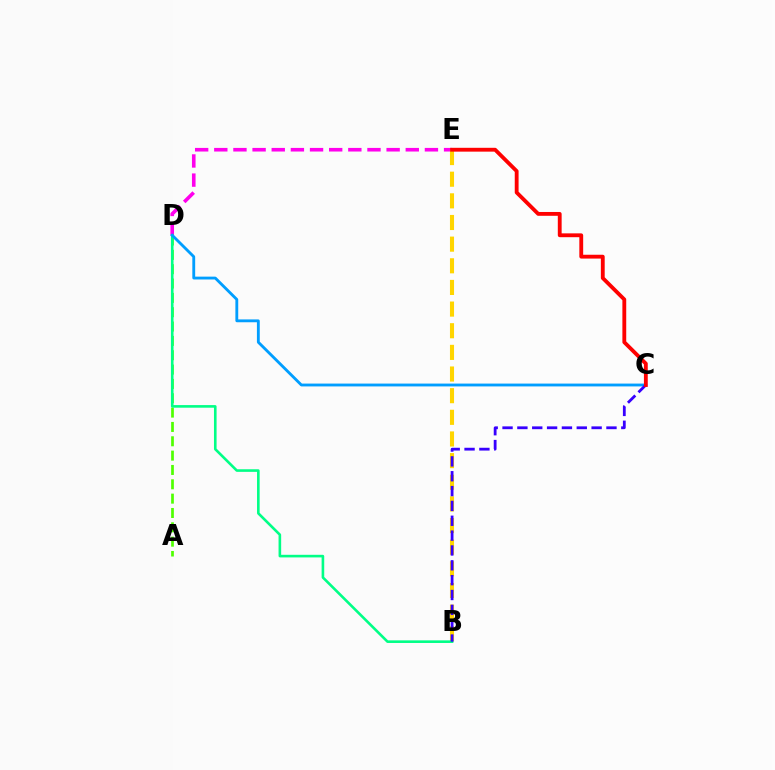{('D', 'E'): [{'color': '#ff00ed', 'line_style': 'dashed', 'thickness': 2.6}], ('A', 'D'): [{'color': '#4fff00', 'line_style': 'dashed', 'thickness': 1.95}], ('B', 'E'): [{'color': '#ffd500', 'line_style': 'dashed', 'thickness': 2.94}], ('B', 'D'): [{'color': '#00ff86', 'line_style': 'solid', 'thickness': 1.88}], ('C', 'D'): [{'color': '#009eff', 'line_style': 'solid', 'thickness': 2.04}], ('B', 'C'): [{'color': '#3700ff', 'line_style': 'dashed', 'thickness': 2.02}], ('C', 'E'): [{'color': '#ff0000', 'line_style': 'solid', 'thickness': 2.76}]}